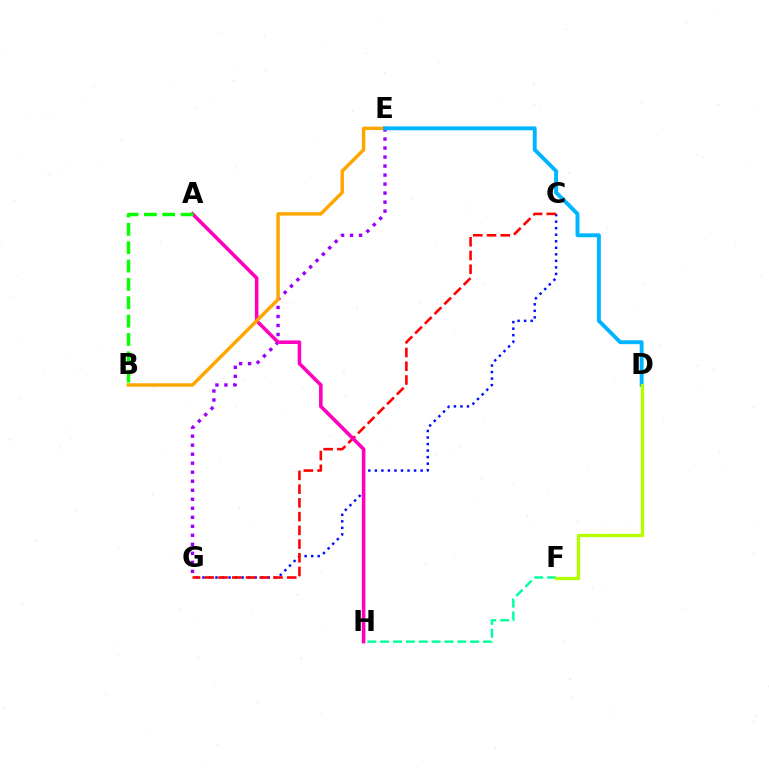{('C', 'G'): [{'color': '#0010ff', 'line_style': 'dotted', 'thickness': 1.78}, {'color': '#ff0000', 'line_style': 'dashed', 'thickness': 1.87}], ('E', 'G'): [{'color': '#9b00ff', 'line_style': 'dotted', 'thickness': 2.45}], ('A', 'H'): [{'color': '#ff00bd', 'line_style': 'solid', 'thickness': 2.57}], ('A', 'B'): [{'color': '#08ff00', 'line_style': 'dashed', 'thickness': 2.49}], ('B', 'E'): [{'color': '#ffa500', 'line_style': 'solid', 'thickness': 2.48}], ('D', 'E'): [{'color': '#00b5ff', 'line_style': 'solid', 'thickness': 2.81}], ('F', 'H'): [{'color': '#00ff9d', 'line_style': 'dashed', 'thickness': 1.75}], ('D', 'F'): [{'color': '#b3ff00', 'line_style': 'solid', 'thickness': 2.38}]}